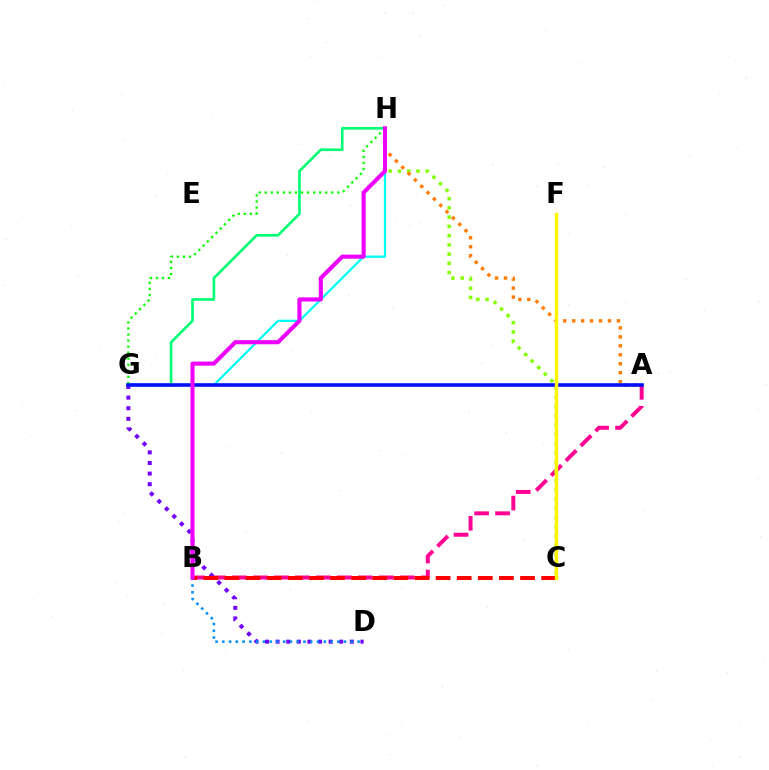{('A', 'B'): [{'color': '#ff0094', 'line_style': 'dashed', 'thickness': 2.85}], ('G', 'H'): [{'color': '#00fff6', 'line_style': 'solid', 'thickness': 1.62}, {'color': '#00ff74', 'line_style': 'solid', 'thickness': 1.9}, {'color': '#08ff00', 'line_style': 'dotted', 'thickness': 1.64}], ('C', 'H'): [{'color': '#84ff00', 'line_style': 'dotted', 'thickness': 2.51}], ('D', 'G'): [{'color': '#7200ff', 'line_style': 'dotted', 'thickness': 2.88}], ('A', 'H'): [{'color': '#ff7c00', 'line_style': 'dotted', 'thickness': 2.43}], ('A', 'G'): [{'color': '#0010ff', 'line_style': 'solid', 'thickness': 2.58}], ('B', 'D'): [{'color': '#008cff', 'line_style': 'dotted', 'thickness': 1.84}], ('B', 'C'): [{'color': '#ff0000', 'line_style': 'dashed', 'thickness': 2.87}], ('B', 'H'): [{'color': '#ee00ff', 'line_style': 'solid', 'thickness': 2.94}], ('C', 'F'): [{'color': '#fcf500', 'line_style': 'solid', 'thickness': 2.45}]}